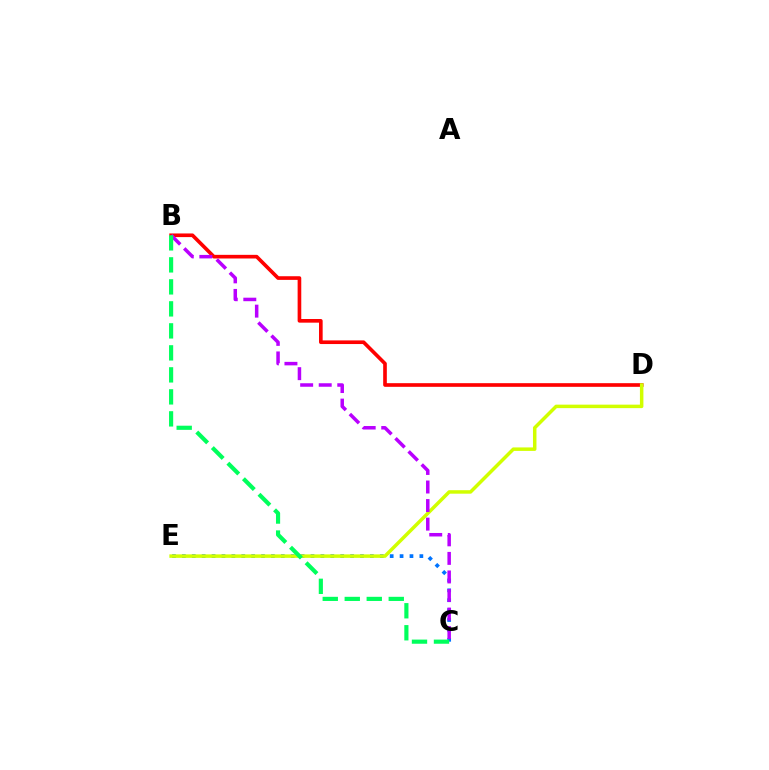{('C', 'E'): [{'color': '#0074ff', 'line_style': 'dotted', 'thickness': 2.69}], ('B', 'D'): [{'color': '#ff0000', 'line_style': 'solid', 'thickness': 2.63}], ('D', 'E'): [{'color': '#d1ff00', 'line_style': 'solid', 'thickness': 2.51}], ('B', 'C'): [{'color': '#b900ff', 'line_style': 'dashed', 'thickness': 2.52}, {'color': '#00ff5c', 'line_style': 'dashed', 'thickness': 2.99}]}